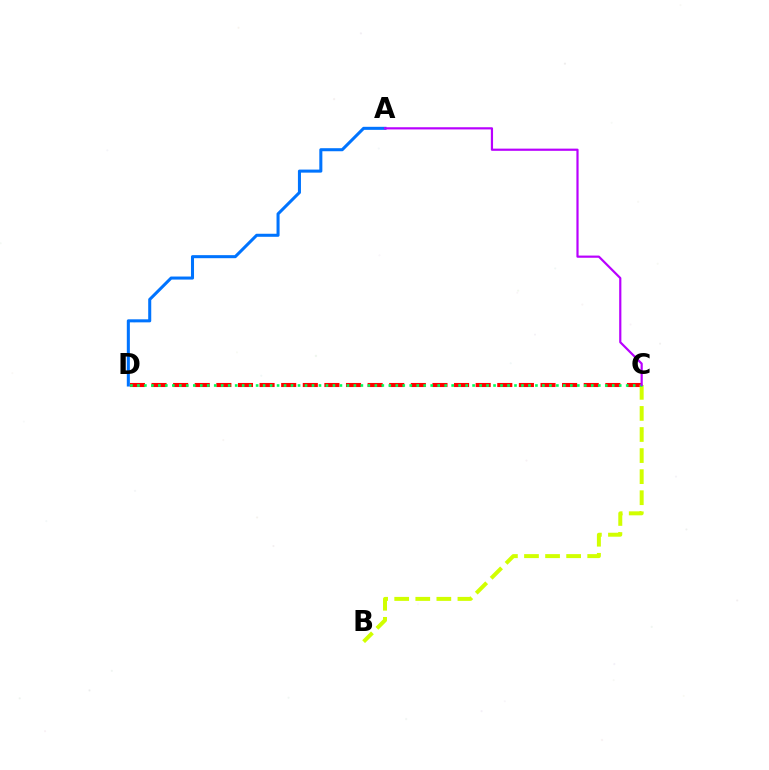{('C', 'D'): [{'color': '#ff0000', 'line_style': 'dashed', 'thickness': 2.94}, {'color': '#00ff5c', 'line_style': 'dotted', 'thickness': 1.9}], ('B', 'C'): [{'color': '#d1ff00', 'line_style': 'dashed', 'thickness': 2.86}], ('A', 'D'): [{'color': '#0074ff', 'line_style': 'solid', 'thickness': 2.19}], ('A', 'C'): [{'color': '#b900ff', 'line_style': 'solid', 'thickness': 1.58}]}